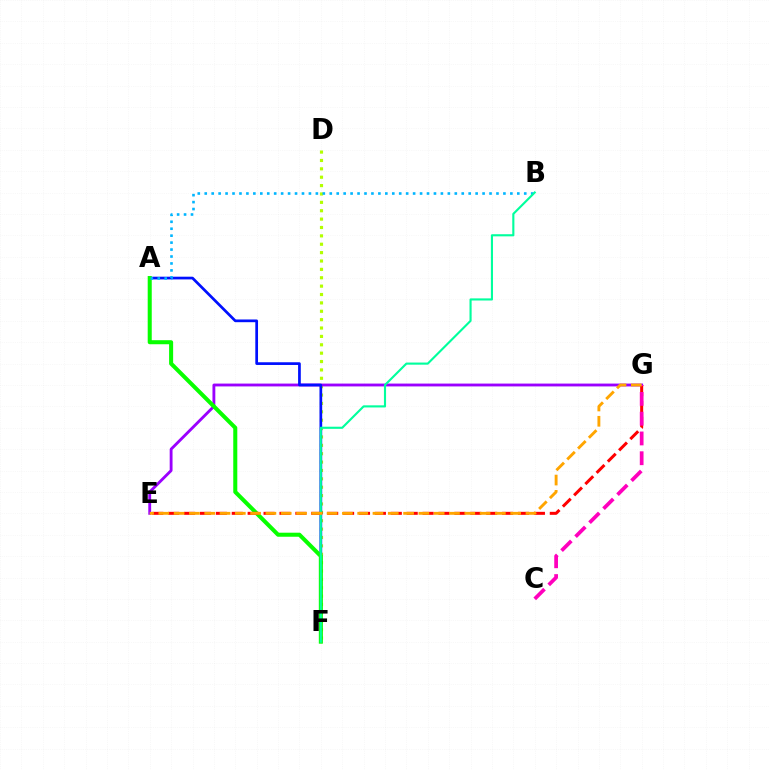{('D', 'F'): [{'color': '#b3ff00', 'line_style': 'dotted', 'thickness': 2.28}], ('E', 'G'): [{'color': '#9b00ff', 'line_style': 'solid', 'thickness': 2.05}, {'color': '#ff0000', 'line_style': 'dashed', 'thickness': 2.16}, {'color': '#ffa500', 'line_style': 'dashed', 'thickness': 2.08}], ('A', 'F'): [{'color': '#0010ff', 'line_style': 'solid', 'thickness': 1.96}, {'color': '#08ff00', 'line_style': 'solid', 'thickness': 2.91}], ('C', 'G'): [{'color': '#ff00bd', 'line_style': 'dashed', 'thickness': 2.69}], ('A', 'B'): [{'color': '#00b5ff', 'line_style': 'dotted', 'thickness': 1.89}], ('B', 'F'): [{'color': '#00ff9d', 'line_style': 'solid', 'thickness': 1.53}]}